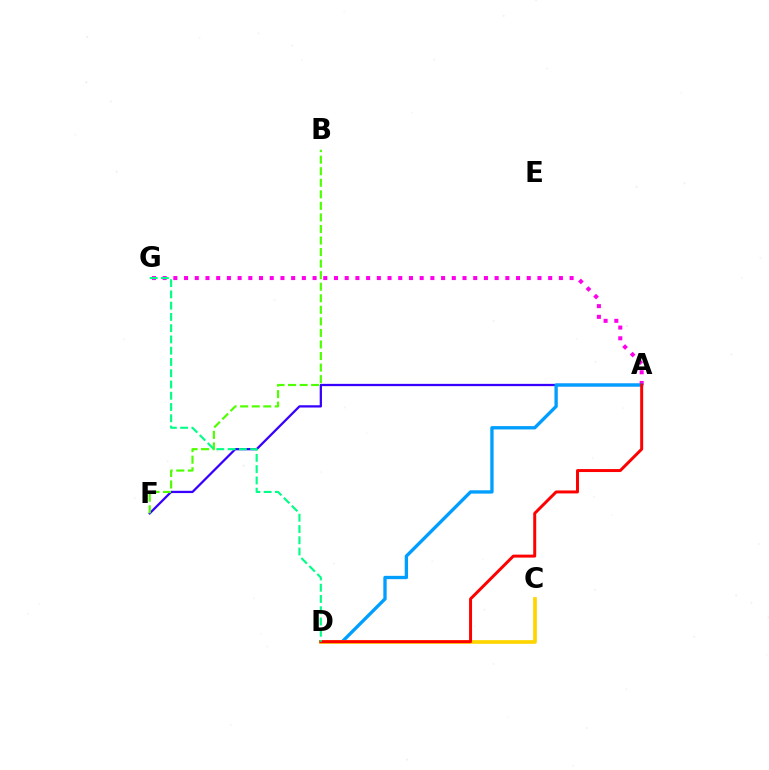{('A', 'F'): [{'color': '#3700ff', 'line_style': 'solid', 'thickness': 1.63}], ('A', 'G'): [{'color': '#ff00ed', 'line_style': 'dotted', 'thickness': 2.91}], ('A', 'D'): [{'color': '#009eff', 'line_style': 'solid', 'thickness': 2.39}, {'color': '#ff0000', 'line_style': 'solid', 'thickness': 2.14}], ('C', 'D'): [{'color': '#ffd500', 'line_style': 'solid', 'thickness': 2.66}], ('B', 'F'): [{'color': '#4fff00', 'line_style': 'dashed', 'thickness': 1.57}], ('D', 'G'): [{'color': '#00ff86', 'line_style': 'dashed', 'thickness': 1.53}]}